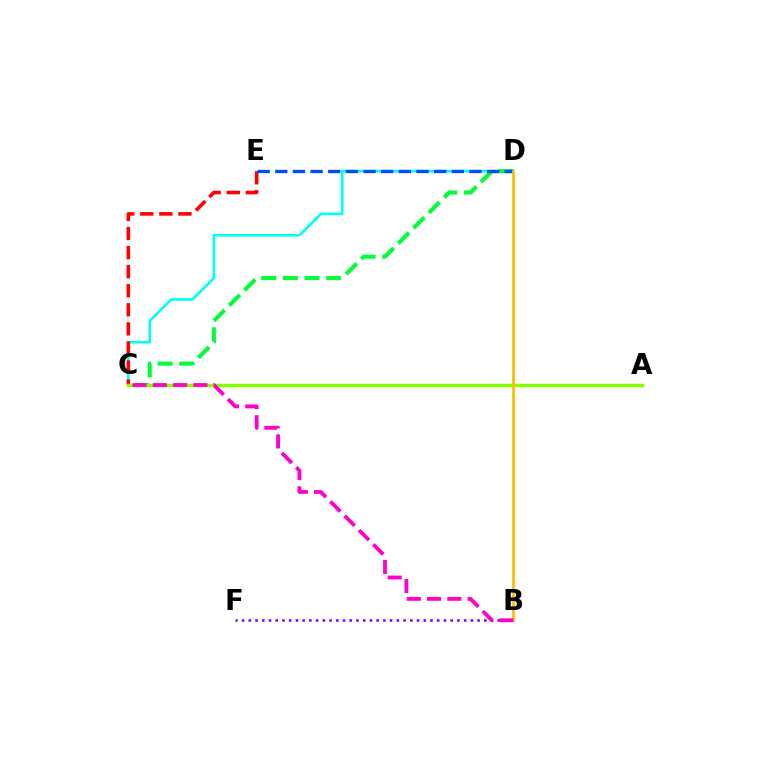{('C', 'D'): [{'color': '#00fff6', 'line_style': 'solid', 'thickness': 1.88}, {'color': '#00ff39', 'line_style': 'dashed', 'thickness': 2.94}], ('C', 'E'): [{'color': '#ff0000', 'line_style': 'dashed', 'thickness': 2.59}], ('B', 'F'): [{'color': '#7200ff', 'line_style': 'dotted', 'thickness': 1.83}], ('D', 'E'): [{'color': '#004bff', 'line_style': 'dashed', 'thickness': 2.4}], ('A', 'C'): [{'color': '#84ff00', 'line_style': 'solid', 'thickness': 2.5}], ('B', 'D'): [{'color': '#ffbd00', 'line_style': 'solid', 'thickness': 1.99}], ('B', 'C'): [{'color': '#ff00cf', 'line_style': 'dashed', 'thickness': 2.75}]}